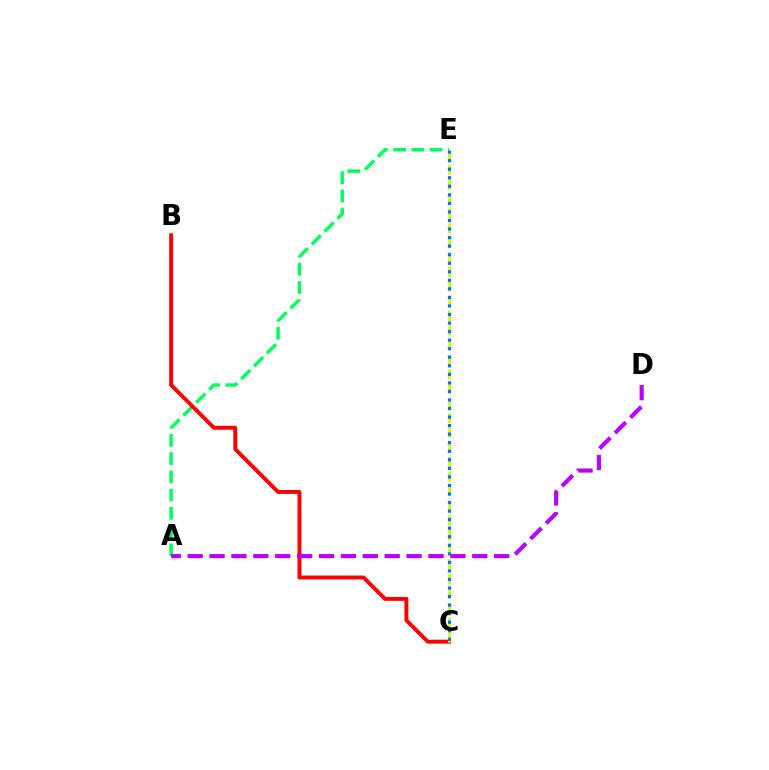{('A', 'E'): [{'color': '#00ff5c', 'line_style': 'dashed', 'thickness': 2.47}], ('B', 'C'): [{'color': '#ff0000', 'line_style': 'solid', 'thickness': 2.81}], ('C', 'E'): [{'color': '#d1ff00', 'line_style': 'dashed', 'thickness': 1.99}, {'color': '#0074ff', 'line_style': 'dotted', 'thickness': 2.32}], ('A', 'D'): [{'color': '#b900ff', 'line_style': 'dashed', 'thickness': 2.97}]}